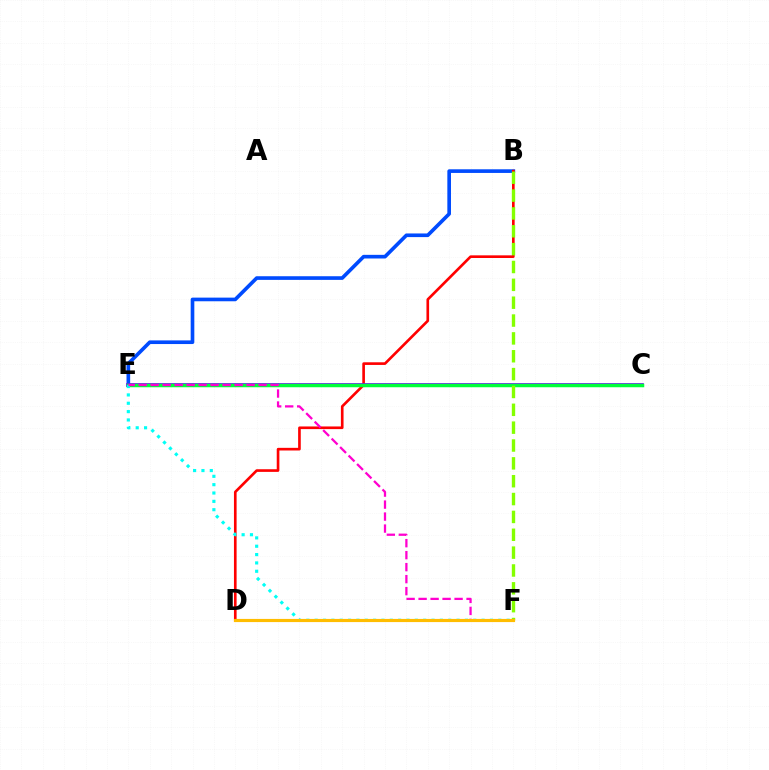{('B', 'E'): [{'color': '#004bff', 'line_style': 'solid', 'thickness': 2.63}], ('B', 'D'): [{'color': '#ff0000', 'line_style': 'solid', 'thickness': 1.91}], ('C', 'E'): [{'color': '#7200ff', 'line_style': 'solid', 'thickness': 2.66}, {'color': '#00ff39', 'line_style': 'solid', 'thickness': 2.52}], ('B', 'F'): [{'color': '#84ff00', 'line_style': 'dashed', 'thickness': 2.43}], ('E', 'F'): [{'color': '#00fff6', 'line_style': 'dotted', 'thickness': 2.27}, {'color': '#ff00cf', 'line_style': 'dashed', 'thickness': 1.63}], ('D', 'F'): [{'color': '#ffbd00', 'line_style': 'solid', 'thickness': 2.27}]}